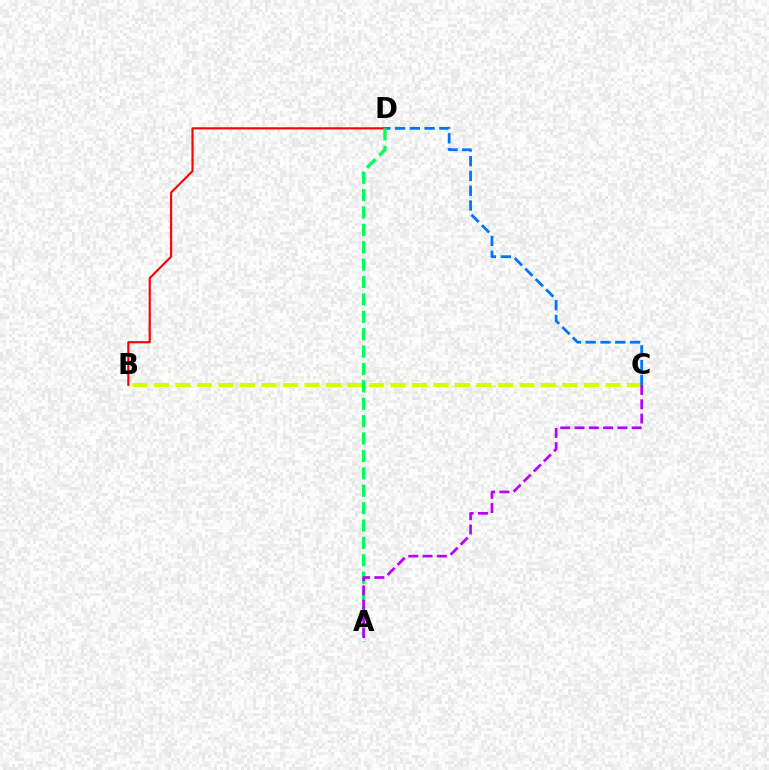{('B', 'C'): [{'color': '#d1ff00', 'line_style': 'dashed', 'thickness': 2.92}], ('B', 'D'): [{'color': '#ff0000', 'line_style': 'solid', 'thickness': 1.54}], ('C', 'D'): [{'color': '#0074ff', 'line_style': 'dashed', 'thickness': 2.01}], ('A', 'D'): [{'color': '#00ff5c', 'line_style': 'dashed', 'thickness': 2.36}], ('A', 'C'): [{'color': '#b900ff', 'line_style': 'dashed', 'thickness': 1.94}]}